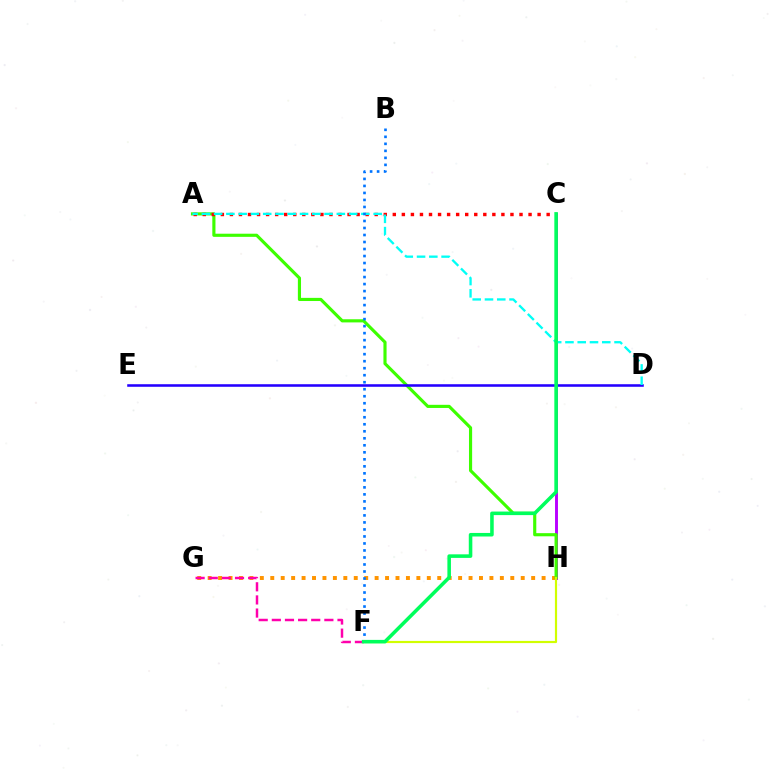{('C', 'H'): [{'color': '#b900ff', 'line_style': 'solid', 'thickness': 2.1}], ('G', 'H'): [{'color': '#ff9400', 'line_style': 'dotted', 'thickness': 2.84}], ('F', 'G'): [{'color': '#ff00ac', 'line_style': 'dashed', 'thickness': 1.78}], ('A', 'H'): [{'color': '#3dff00', 'line_style': 'solid', 'thickness': 2.26}], ('A', 'C'): [{'color': '#ff0000', 'line_style': 'dotted', 'thickness': 2.46}], ('D', 'E'): [{'color': '#2500ff', 'line_style': 'solid', 'thickness': 1.85}], ('A', 'D'): [{'color': '#00fff6', 'line_style': 'dashed', 'thickness': 1.67}], ('B', 'F'): [{'color': '#0074ff', 'line_style': 'dotted', 'thickness': 1.9}], ('F', 'H'): [{'color': '#d1ff00', 'line_style': 'solid', 'thickness': 1.57}], ('C', 'F'): [{'color': '#00ff5c', 'line_style': 'solid', 'thickness': 2.56}]}